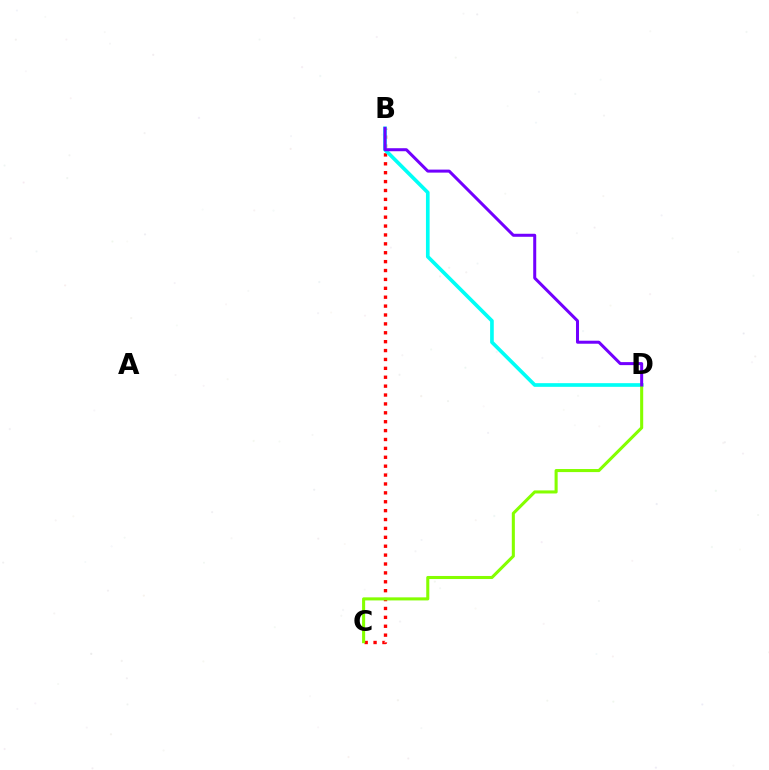{('B', 'C'): [{'color': '#ff0000', 'line_style': 'dotted', 'thickness': 2.42}], ('B', 'D'): [{'color': '#00fff6', 'line_style': 'solid', 'thickness': 2.64}, {'color': '#7200ff', 'line_style': 'solid', 'thickness': 2.17}], ('C', 'D'): [{'color': '#84ff00', 'line_style': 'solid', 'thickness': 2.21}]}